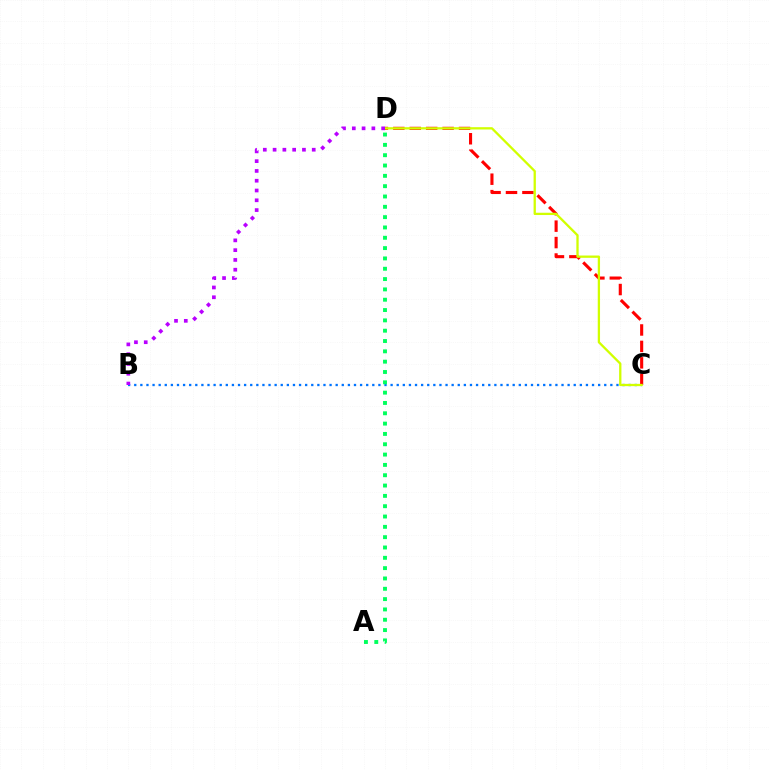{('B', 'C'): [{'color': '#0074ff', 'line_style': 'dotted', 'thickness': 1.66}], ('C', 'D'): [{'color': '#ff0000', 'line_style': 'dashed', 'thickness': 2.23}, {'color': '#d1ff00', 'line_style': 'solid', 'thickness': 1.65}], ('A', 'D'): [{'color': '#00ff5c', 'line_style': 'dotted', 'thickness': 2.8}], ('B', 'D'): [{'color': '#b900ff', 'line_style': 'dotted', 'thickness': 2.66}]}